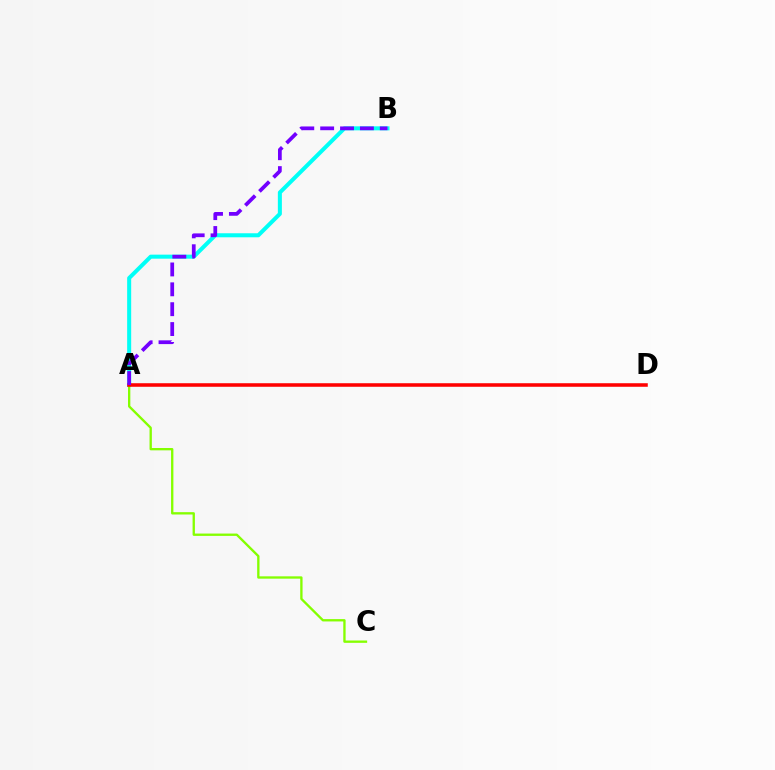{('A', 'B'): [{'color': '#00fff6', 'line_style': 'solid', 'thickness': 2.9}, {'color': '#7200ff', 'line_style': 'dashed', 'thickness': 2.7}], ('A', 'C'): [{'color': '#84ff00', 'line_style': 'solid', 'thickness': 1.68}], ('A', 'D'): [{'color': '#ff0000', 'line_style': 'solid', 'thickness': 2.55}]}